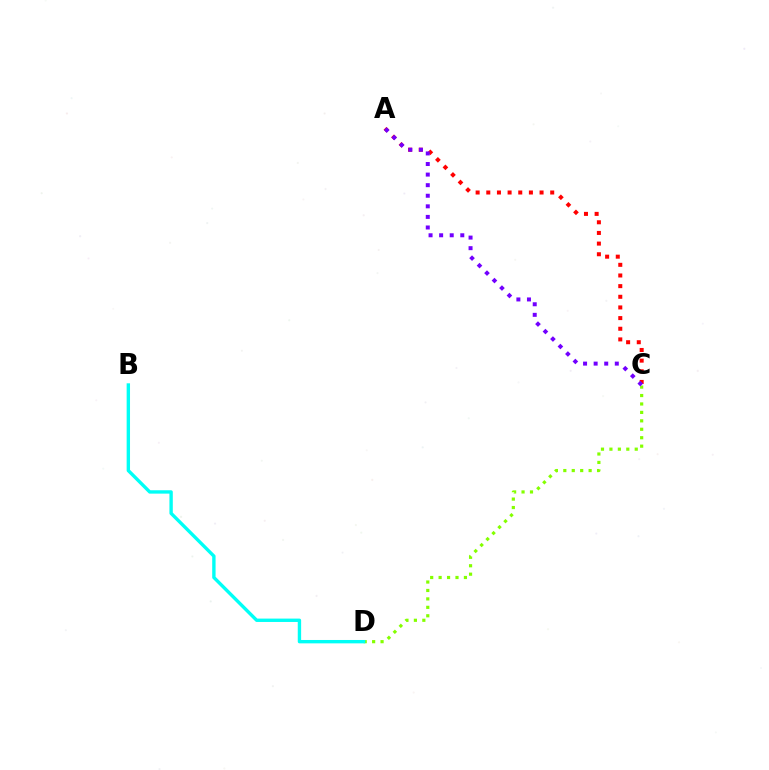{('C', 'D'): [{'color': '#84ff00', 'line_style': 'dotted', 'thickness': 2.29}], ('B', 'D'): [{'color': '#00fff6', 'line_style': 'solid', 'thickness': 2.43}], ('A', 'C'): [{'color': '#ff0000', 'line_style': 'dotted', 'thickness': 2.89}, {'color': '#7200ff', 'line_style': 'dotted', 'thickness': 2.87}]}